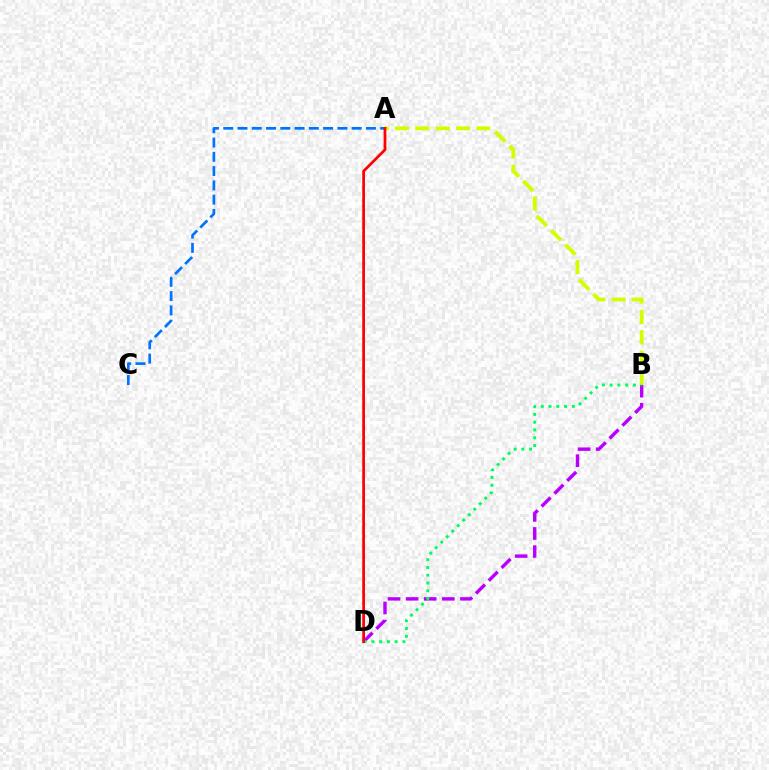{('B', 'D'): [{'color': '#b900ff', 'line_style': 'dashed', 'thickness': 2.46}, {'color': '#00ff5c', 'line_style': 'dotted', 'thickness': 2.11}], ('A', 'C'): [{'color': '#0074ff', 'line_style': 'dashed', 'thickness': 1.94}], ('A', 'B'): [{'color': '#d1ff00', 'line_style': 'dashed', 'thickness': 2.76}], ('A', 'D'): [{'color': '#ff0000', 'line_style': 'solid', 'thickness': 1.97}]}